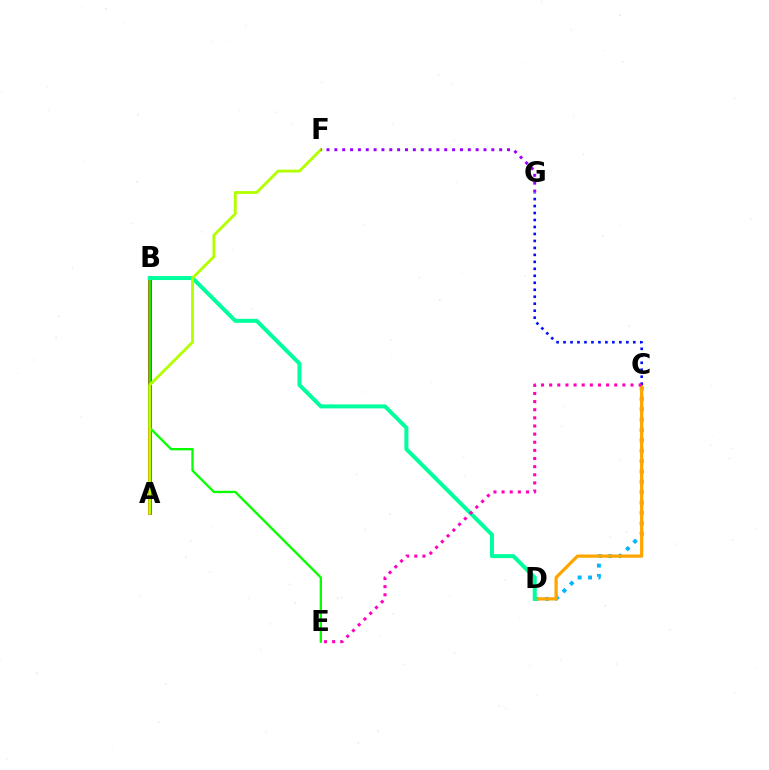{('A', 'B'): [{'color': '#ff0000', 'line_style': 'solid', 'thickness': 2.65}], ('C', 'D'): [{'color': '#00b5ff', 'line_style': 'dotted', 'thickness': 2.82}, {'color': '#ffa500', 'line_style': 'solid', 'thickness': 2.34}], ('B', 'E'): [{'color': '#08ff00', 'line_style': 'solid', 'thickness': 1.68}], ('B', 'D'): [{'color': '#00ff9d', 'line_style': 'solid', 'thickness': 2.87}], ('C', 'G'): [{'color': '#0010ff', 'line_style': 'dotted', 'thickness': 1.9}], ('A', 'F'): [{'color': '#b3ff00', 'line_style': 'solid', 'thickness': 2.06}], ('F', 'G'): [{'color': '#9b00ff', 'line_style': 'dotted', 'thickness': 2.13}], ('C', 'E'): [{'color': '#ff00bd', 'line_style': 'dotted', 'thickness': 2.21}]}